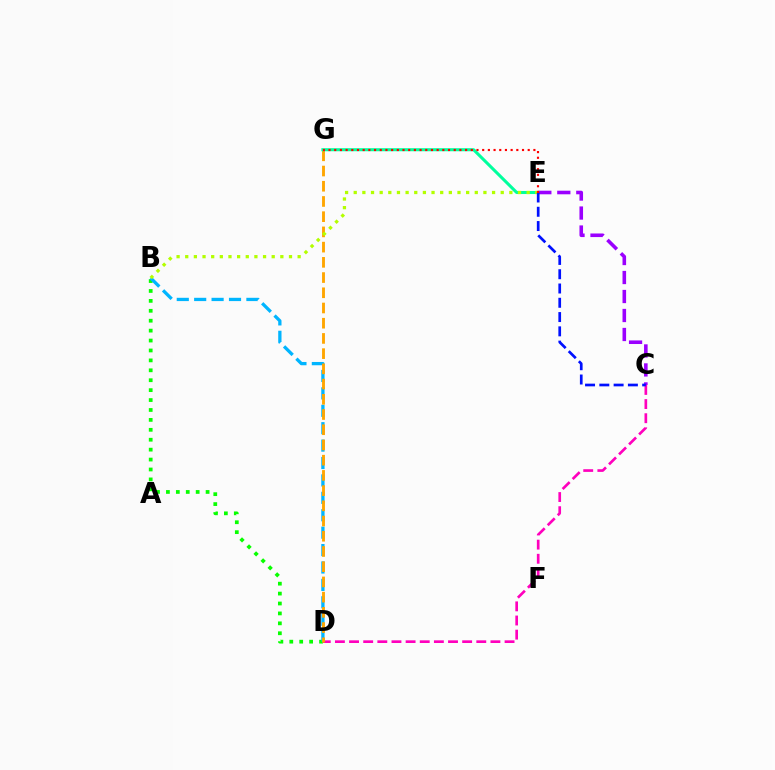{('B', 'D'): [{'color': '#08ff00', 'line_style': 'dotted', 'thickness': 2.69}, {'color': '#00b5ff', 'line_style': 'dashed', 'thickness': 2.37}], ('C', 'D'): [{'color': '#ff00bd', 'line_style': 'dashed', 'thickness': 1.92}], ('D', 'G'): [{'color': '#ffa500', 'line_style': 'dashed', 'thickness': 2.07}], ('E', 'G'): [{'color': '#00ff9d', 'line_style': 'solid', 'thickness': 2.2}, {'color': '#ff0000', 'line_style': 'dotted', 'thickness': 1.55}], ('C', 'E'): [{'color': '#9b00ff', 'line_style': 'dashed', 'thickness': 2.58}, {'color': '#0010ff', 'line_style': 'dashed', 'thickness': 1.94}], ('B', 'E'): [{'color': '#b3ff00', 'line_style': 'dotted', 'thickness': 2.35}]}